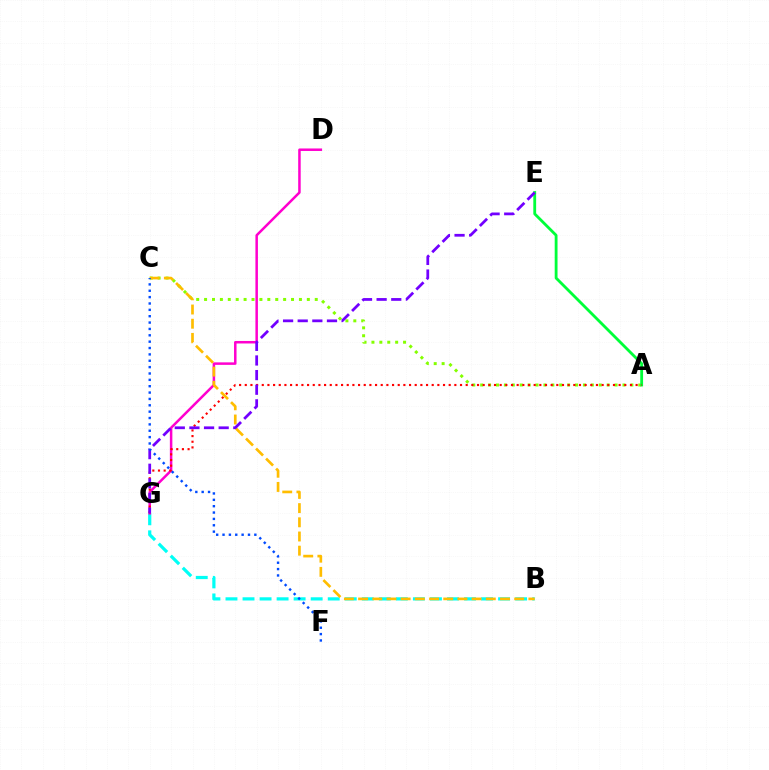{('B', 'G'): [{'color': '#00fff6', 'line_style': 'dashed', 'thickness': 2.31}], ('A', 'C'): [{'color': '#84ff00', 'line_style': 'dotted', 'thickness': 2.15}], ('D', 'G'): [{'color': '#ff00cf', 'line_style': 'solid', 'thickness': 1.81}], ('A', 'E'): [{'color': '#00ff39', 'line_style': 'solid', 'thickness': 2.03}], ('A', 'G'): [{'color': '#ff0000', 'line_style': 'dotted', 'thickness': 1.54}], ('B', 'C'): [{'color': '#ffbd00', 'line_style': 'dashed', 'thickness': 1.93}], ('E', 'G'): [{'color': '#7200ff', 'line_style': 'dashed', 'thickness': 1.99}], ('C', 'F'): [{'color': '#004bff', 'line_style': 'dotted', 'thickness': 1.73}]}